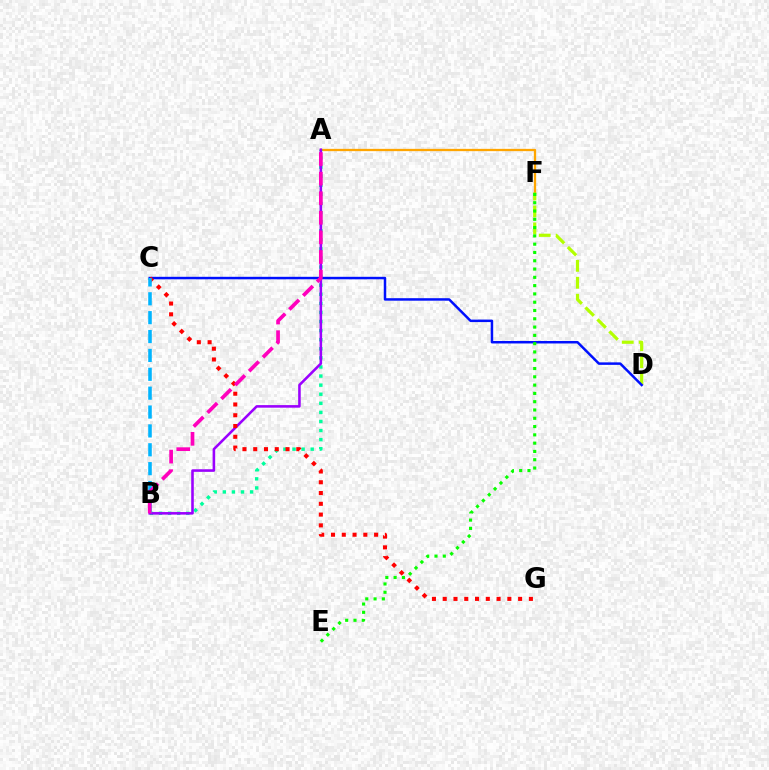{('A', 'F'): [{'color': '#ffa500', 'line_style': 'solid', 'thickness': 1.65}], ('D', 'F'): [{'color': '#b3ff00', 'line_style': 'dashed', 'thickness': 2.3}], ('A', 'B'): [{'color': '#00ff9d', 'line_style': 'dotted', 'thickness': 2.47}, {'color': '#9b00ff', 'line_style': 'solid', 'thickness': 1.85}, {'color': '#ff00bd', 'line_style': 'dashed', 'thickness': 2.66}], ('C', 'D'): [{'color': '#0010ff', 'line_style': 'solid', 'thickness': 1.79}], ('E', 'F'): [{'color': '#08ff00', 'line_style': 'dotted', 'thickness': 2.25}], ('C', 'G'): [{'color': '#ff0000', 'line_style': 'dotted', 'thickness': 2.93}], ('B', 'C'): [{'color': '#00b5ff', 'line_style': 'dashed', 'thickness': 2.56}]}